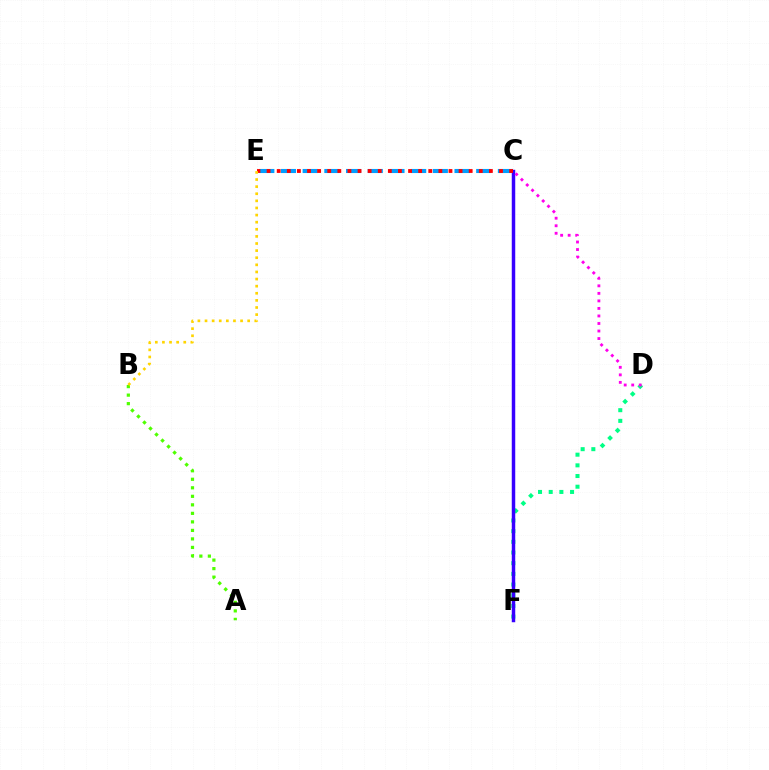{('D', 'F'): [{'color': '#00ff86', 'line_style': 'dotted', 'thickness': 2.9}], ('C', 'E'): [{'color': '#009eff', 'line_style': 'dashed', 'thickness': 2.95}, {'color': '#ff0000', 'line_style': 'dotted', 'thickness': 2.75}], ('C', 'F'): [{'color': '#3700ff', 'line_style': 'solid', 'thickness': 2.5}], ('A', 'B'): [{'color': '#4fff00', 'line_style': 'dotted', 'thickness': 2.31}], ('C', 'D'): [{'color': '#ff00ed', 'line_style': 'dotted', 'thickness': 2.05}], ('B', 'E'): [{'color': '#ffd500', 'line_style': 'dotted', 'thickness': 1.93}]}